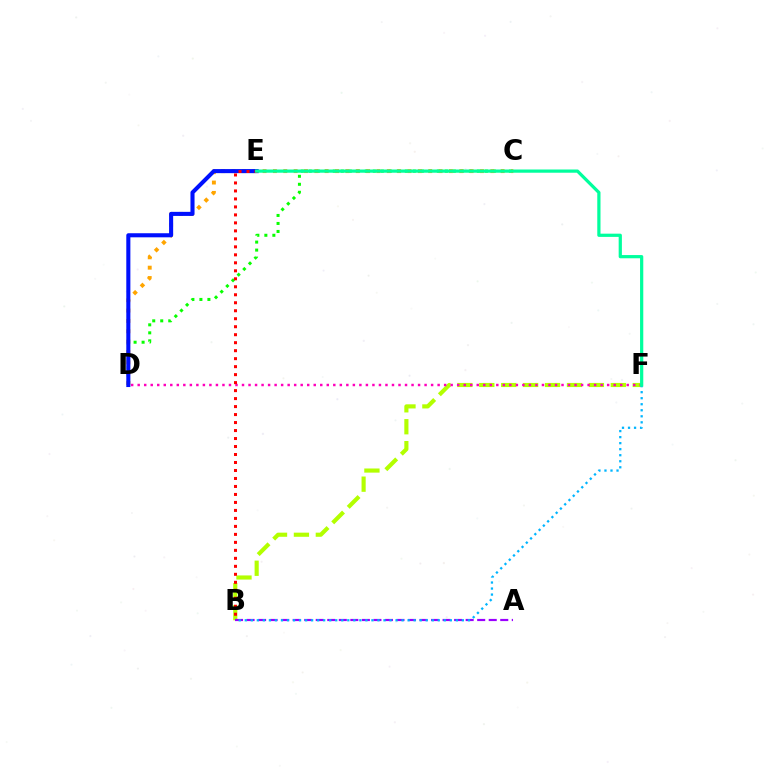{('C', 'D'): [{'color': '#08ff00', 'line_style': 'dotted', 'thickness': 2.17}, {'color': '#ffa500', 'line_style': 'dotted', 'thickness': 2.81}], ('B', 'F'): [{'color': '#b3ff00', 'line_style': 'dashed', 'thickness': 2.98}, {'color': '#00b5ff', 'line_style': 'dotted', 'thickness': 1.64}], ('A', 'B'): [{'color': '#9b00ff', 'line_style': 'dashed', 'thickness': 1.57}], ('D', 'F'): [{'color': '#ff00bd', 'line_style': 'dotted', 'thickness': 1.77}], ('D', 'E'): [{'color': '#0010ff', 'line_style': 'solid', 'thickness': 2.94}], ('B', 'E'): [{'color': '#ff0000', 'line_style': 'dotted', 'thickness': 2.17}], ('E', 'F'): [{'color': '#00ff9d', 'line_style': 'solid', 'thickness': 2.32}]}